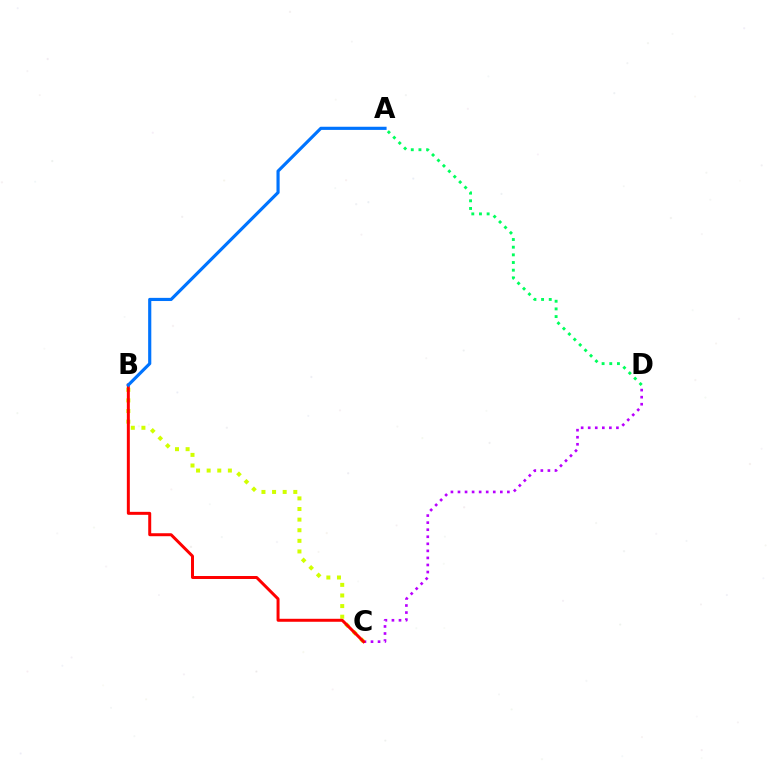{('C', 'D'): [{'color': '#b900ff', 'line_style': 'dotted', 'thickness': 1.92}], ('B', 'C'): [{'color': '#d1ff00', 'line_style': 'dotted', 'thickness': 2.88}, {'color': '#ff0000', 'line_style': 'solid', 'thickness': 2.14}], ('A', 'D'): [{'color': '#00ff5c', 'line_style': 'dotted', 'thickness': 2.08}], ('A', 'B'): [{'color': '#0074ff', 'line_style': 'solid', 'thickness': 2.27}]}